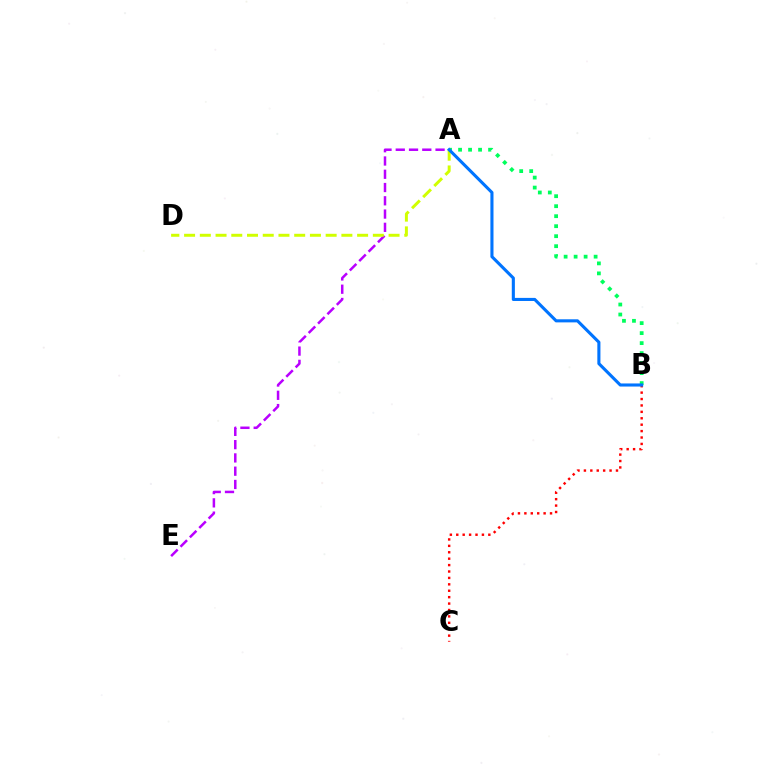{('B', 'C'): [{'color': '#ff0000', 'line_style': 'dotted', 'thickness': 1.74}], ('A', 'E'): [{'color': '#b900ff', 'line_style': 'dashed', 'thickness': 1.8}], ('A', 'D'): [{'color': '#d1ff00', 'line_style': 'dashed', 'thickness': 2.14}], ('A', 'B'): [{'color': '#00ff5c', 'line_style': 'dotted', 'thickness': 2.72}, {'color': '#0074ff', 'line_style': 'solid', 'thickness': 2.23}]}